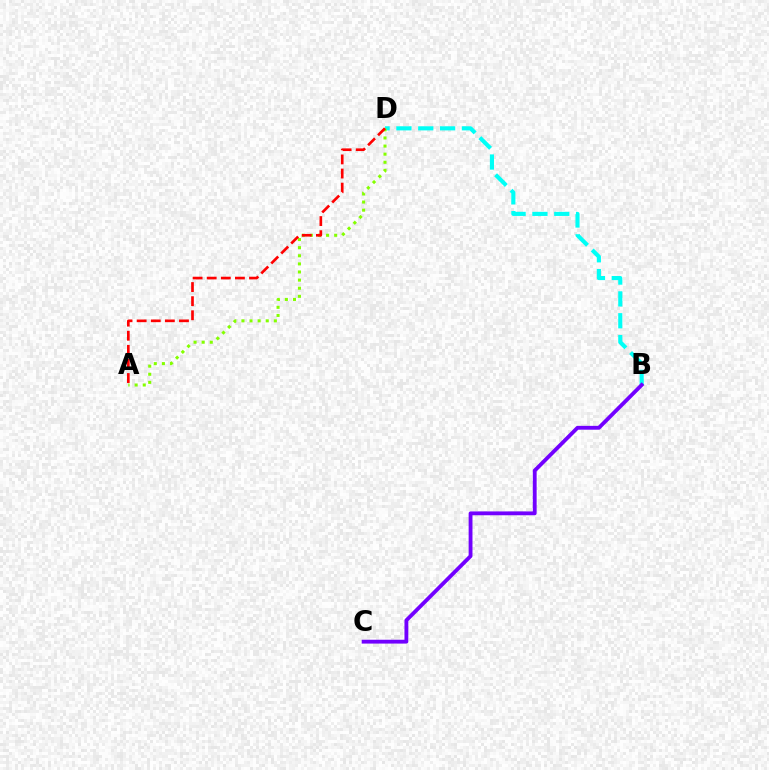{('B', 'D'): [{'color': '#00fff6', 'line_style': 'dashed', 'thickness': 2.97}], ('B', 'C'): [{'color': '#7200ff', 'line_style': 'solid', 'thickness': 2.76}], ('A', 'D'): [{'color': '#84ff00', 'line_style': 'dotted', 'thickness': 2.2}, {'color': '#ff0000', 'line_style': 'dashed', 'thickness': 1.92}]}